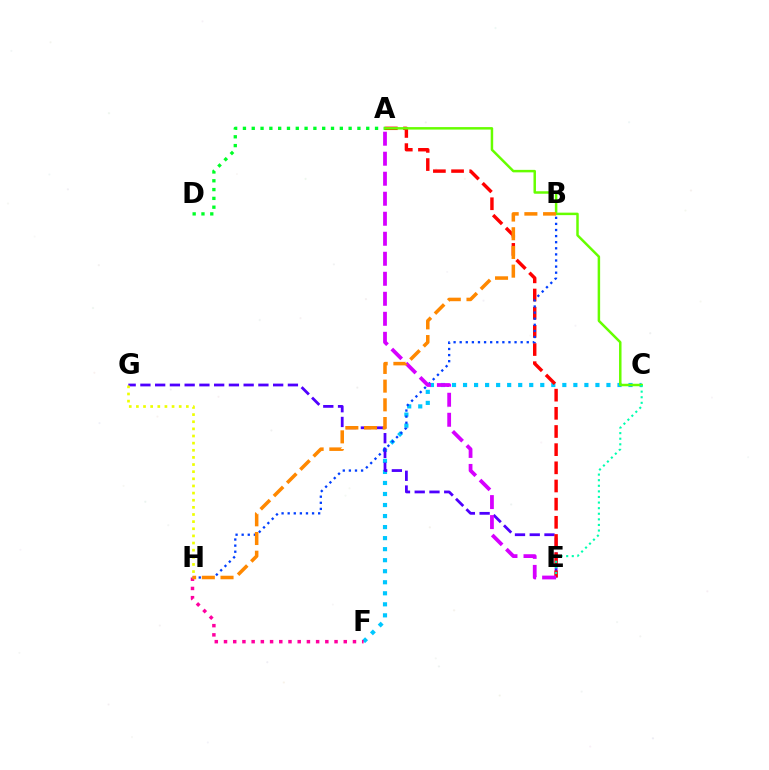{('A', 'D'): [{'color': '#00ff27', 'line_style': 'dotted', 'thickness': 2.39}], ('C', 'F'): [{'color': '#00c7ff', 'line_style': 'dotted', 'thickness': 3.0}], ('E', 'G'): [{'color': '#4f00ff', 'line_style': 'dashed', 'thickness': 2.0}], ('A', 'E'): [{'color': '#ff0000', 'line_style': 'dashed', 'thickness': 2.47}, {'color': '#d600ff', 'line_style': 'dashed', 'thickness': 2.72}], ('F', 'H'): [{'color': '#ff00a0', 'line_style': 'dotted', 'thickness': 2.5}], ('A', 'C'): [{'color': '#66ff00', 'line_style': 'solid', 'thickness': 1.79}], ('B', 'H'): [{'color': '#003fff', 'line_style': 'dotted', 'thickness': 1.66}, {'color': '#ff8800', 'line_style': 'dashed', 'thickness': 2.54}], ('G', 'H'): [{'color': '#eeff00', 'line_style': 'dotted', 'thickness': 1.94}], ('C', 'E'): [{'color': '#00ffaf', 'line_style': 'dotted', 'thickness': 1.52}]}